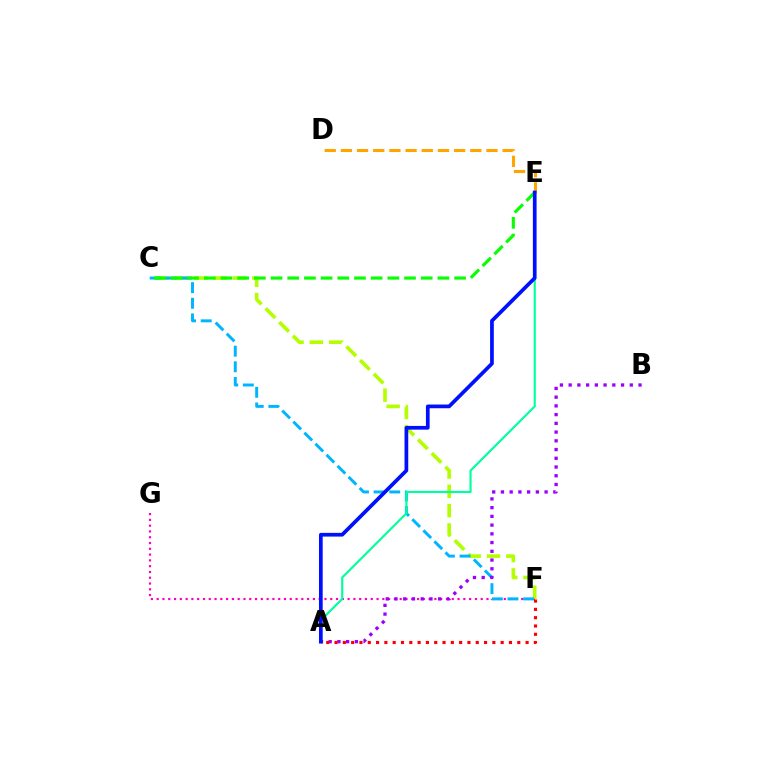{('F', 'G'): [{'color': '#ff00bd', 'line_style': 'dotted', 'thickness': 1.57}], ('C', 'F'): [{'color': '#b3ff00', 'line_style': 'dashed', 'thickness': 2.62}, {'color': '#00b5ff', 'line_style': 'dashed', 'thickness': 2.12}], ('A', 'B'): [{'color': '#9b00ff', 'line_style': 'dotted', 'thickness': 2.37}], ('A', 'E'): [{'color': '#00ff9d', 'line_style': 'solid', 'thickness': 1.55}, {'color': '#0010ff', 'line_style': 'solid', 'thickness': 2.67}], ('A', 'F'): [{'color': '#ff0000', 'line_style': 'dotted', 'thickness': 2.26}], ('D', 'E'): [{'color': '#ffa500', 'line_style': 'dashed', 'thickness': 2.2}], ('C', 'E'): [{'color': '#08ff00', 'line_style': 'dashed', 'thickness': 2.27}]}